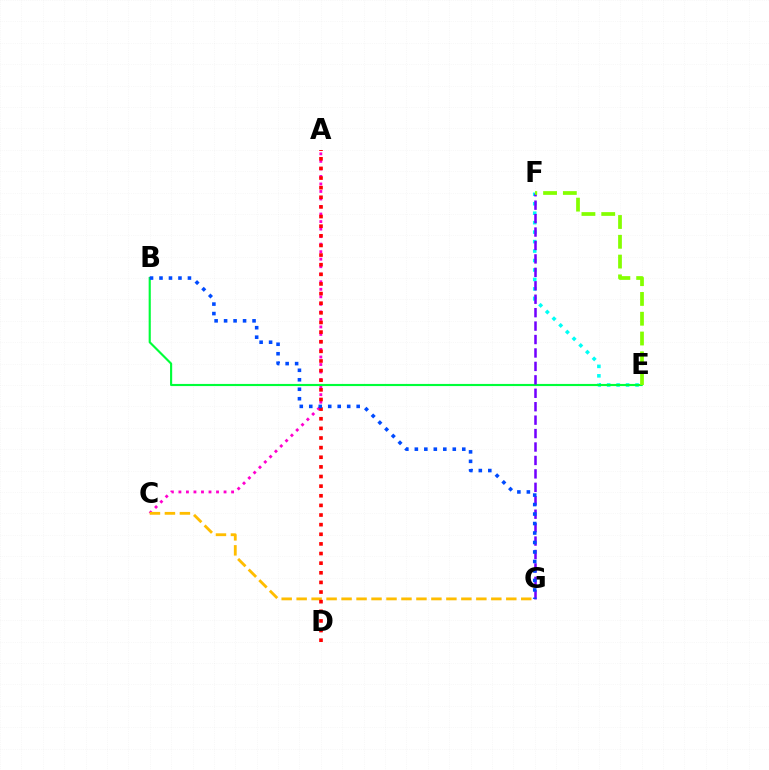{('E', 'F'): [{'color': '#00fff6', 'line_style': 'dotted', 'thickness': 2.57}, {'color': '#84ff00', 'line_style': 'dashed', 'thickness': 2.69}], ('A', 'C'): [{'color': '#ff00cf', 'line_style': 'dotted', 'thickness': 2.04}], ('B', 'E'): [{'color': '#00ff39', 'line_style': 'solid', 'thickness': 1.54}], ('F', 'G'): [{'color': '#7200ff', 'line_style': 'dashed', 'thickness': 1.83}], ('C', 'G'): [{'color': '#ffbd00', 'line_style': 'dashed', 'thickness': 2.03}], ('A', 'D'): [{'color': '#ff0000', 'line_style': 'dotted', 'thickness': 2.62}], ('B', 'G'): [{'color': '#004bff', 'line_style': 'dotted', 'thickness': 2.58}]}